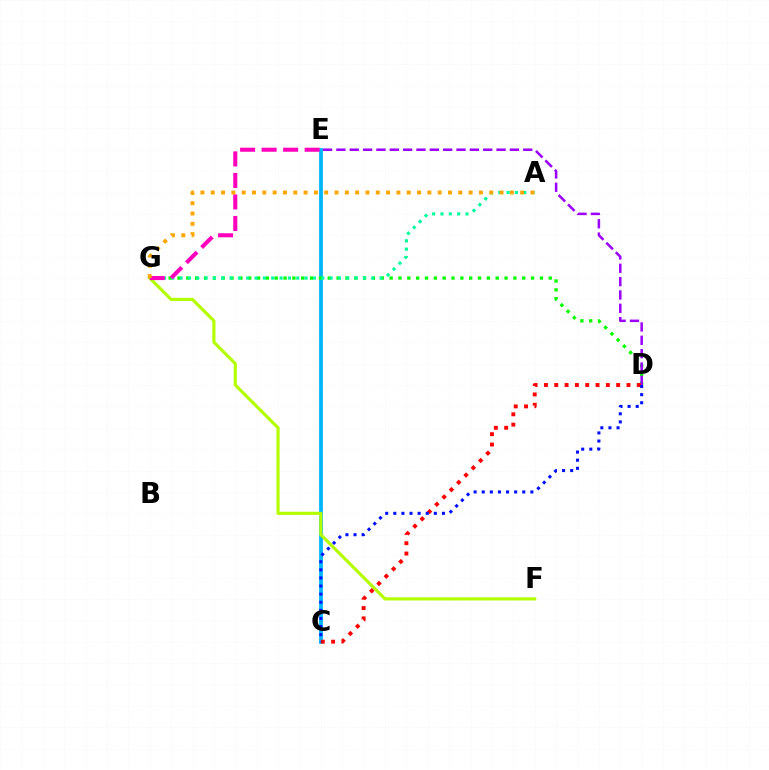{('C', 'E'): [{'color': '#00b5ff', 'line_style': 'solid', 'thickness': 2.72}], ('D', 'G'): [{'color': '#08ff00', 'line_style': 'dotted', 'thickness': 2.4}], ('F', 'G'): [{'color': '#b3ff00', 'line_style': 'solid', 'thickness': 2.26}], ('D', 'E'): [{'color': '#9b00ff', 'line_style': 'dashed', 'thickness': 1.81}], ('A', 'G'): [{'color': '#00ff9d', 'line_style': 'dotted', 'thickness': 2.26}, {'color': '#ffa500', 'line_style': 'dotted', 'thickness': 2.8}], ('C', 'D'): [{'color': '#ff0000', 'line_style': 'dotted', 'thickness': 2.8}, {'color': '#0010ff', 'line_style': 'dotted', 'thickness': 2.2}], ('E', 'G'): [{'color': '#ff00bd', 'line_style': 'dashed', 'thickness': 2.92}]}